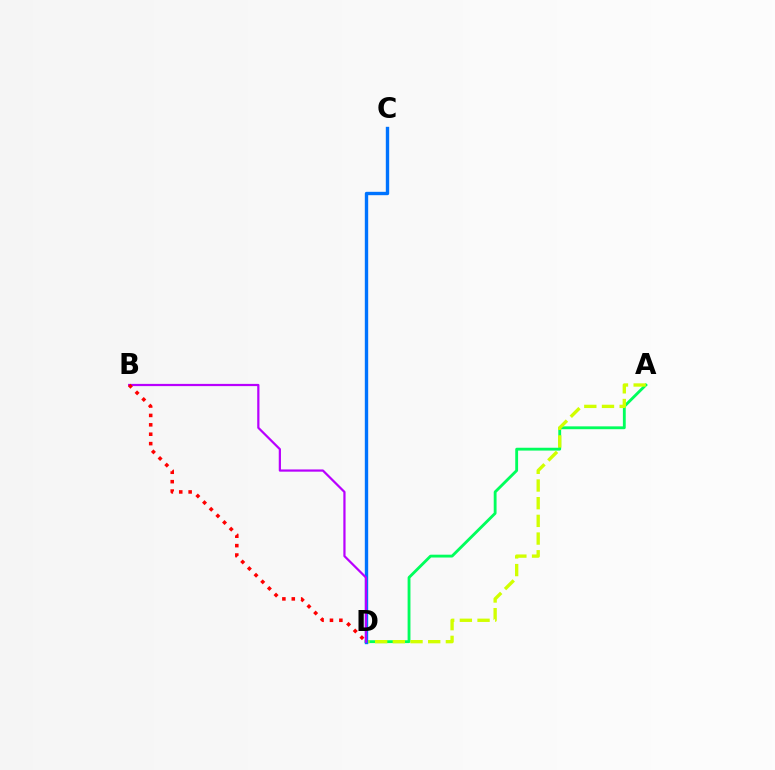{('A', 'D'): [{'color': '#00ff5c', 'line_style': 'solid', 'thickness': 2.05}, {'color': '#d1ff00', 'line_style': 'dashed', 'thickness': 2.4}], ('C', 'D'): [{'color': '#0074ff', 'line_style': 'solid', 'thickness': 2.43}], ('B', 'D'): [{'color': '#b900ff', 'line_style': 'solid', 'thickness': 1.6}, {'color': '#ff0000', 'line_style': 'dotted', 'thickness': 2.55}]}